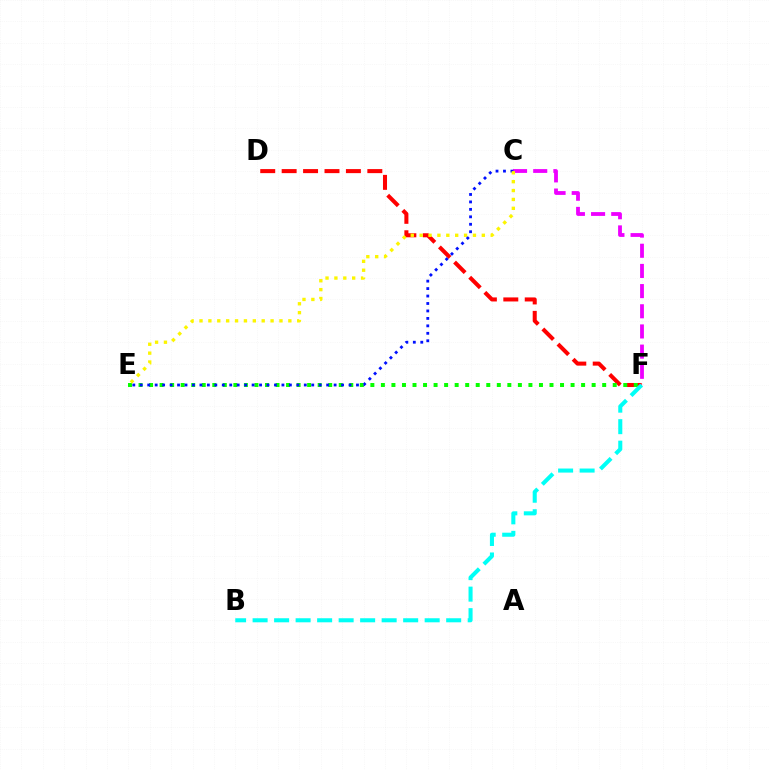{('D', 'F'): [{'color': '#ff0000', 'line_style': 'dashed', 'thickness': 2.91}], ('C', 'F'): [{'color': '#ee00ff', 'line_style': 'dashed', 'thickness': 2.74}], ('E', 'F'): [{'color': '#08ff00', 'line_style': 'dotted', 'thickness': 2.86}], ('C', 'E'): [{'color': '#0010ff', 'line_style': 'dotted', 'thickness': 2.03}, {'color': '#fcf500', 'line_style': 'dotted', 'thickness': 2.41}], ('B', 'F'): [{'color': '#00fff6', 'line_style': 'dashed', 'thickness': 2.92}]}